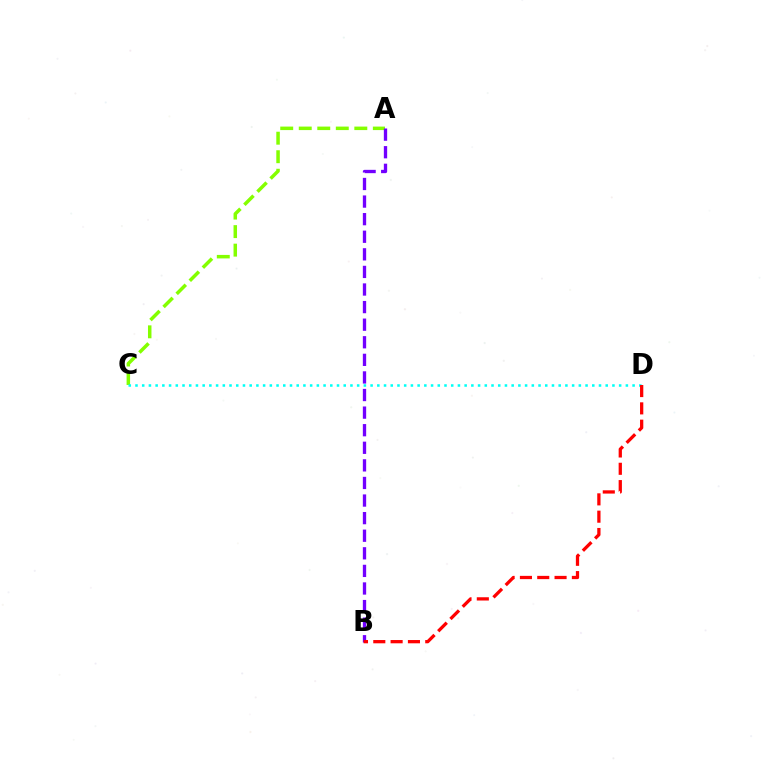{('A', 'C'): [{'color': '#84ff00', 'line_style': 'dashed', 'thickness': 2.52}], ('C', 'D'): [{'color': '#00fff6', 'line_style': 'dotted', 'thickness': 1.83}], ('A', 'B'): [{'color': '#7200ff', 'line_style': 'dashed', 'thickness': 2.39}], ('B', 'D'): [{'color': '#ff0000', 'line_style': 'dashed', 'thickness': 2.35}]}